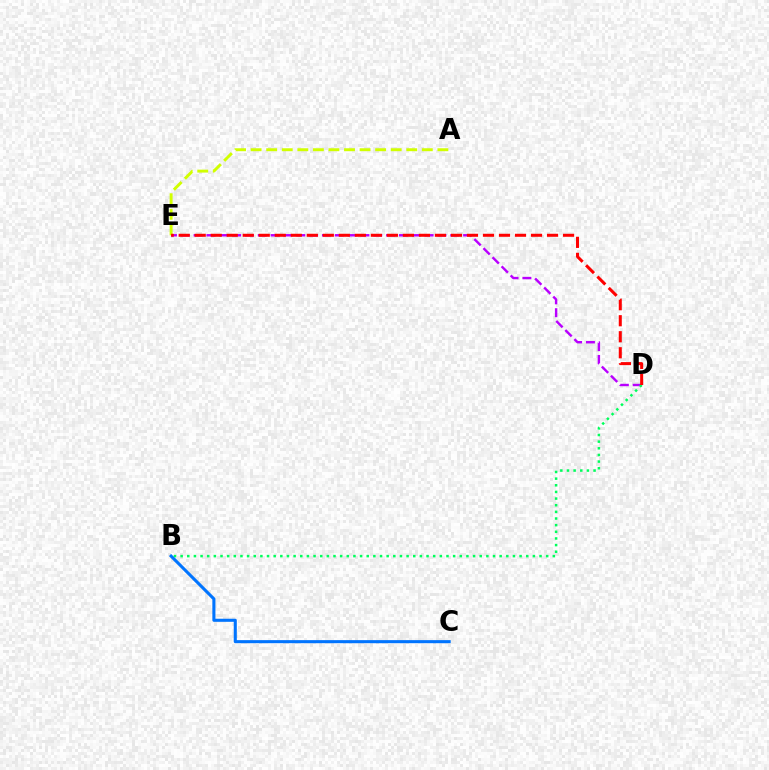{('D', 'E'): [{'color': '#b900ff', 'line_style': 'dashed', 'thickness': 1.74}, {'color': '#ff0000', 'line_style': 'dashed', 'thickness': 2.18}], ('B', 'D'): [{'color': '#00ff5c', 'line_style': 'dotted', 'thickness': 1.81}], ('A', 'E'): [{'color': '#d1ff00', 'line_style': 'dashed', 'thickness': 2.11}], ('B', 'C'): [{'color': '#0074ff', 'line_style': 'solid', 'thickness': 2.21}]}